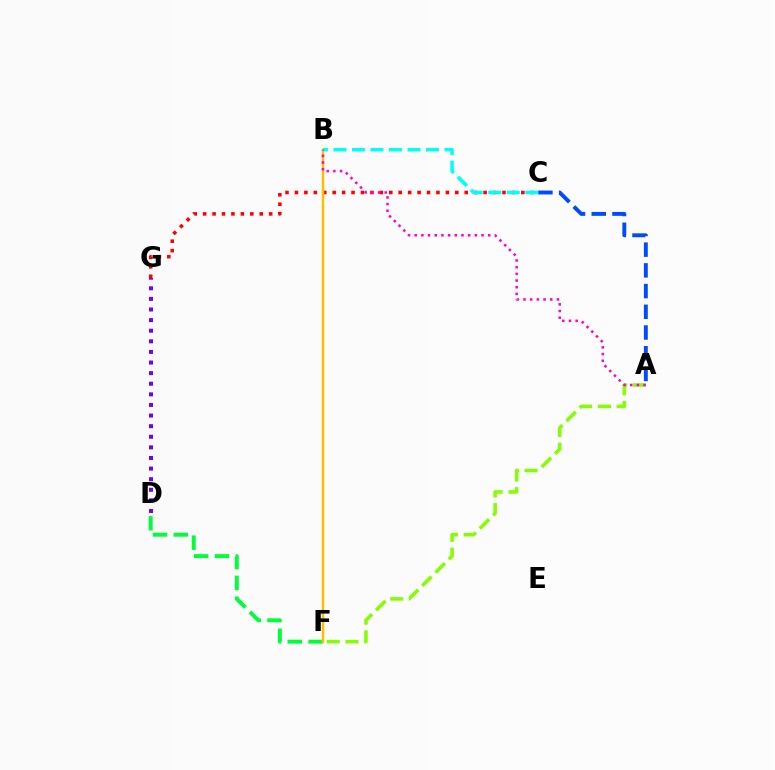{('A', 'C'): [{'color': '#004bff', 'line_style': 'dashed', 'thickness': 2.81}], ('D', 'G'): [{'color': '#7200ff', 'line_style': 'dotted', 'thickness': 2.88}], ('C', 'G'): [{'color': '#ff0000', 'line_style': 'dotted', 'thickness': 2.56}], ('A', 'F'): [{'color': '#84ff00', 'line_style': 'dashed', 'thickness': 2.55}], ('D', 'F'): [{'color': '#00ff39', 'line_style': 'dashed', 'thickness': 2.83}], ('B', 'F'): [{'color': '#ffbd00', 'line_style': 'solid', 'thickness': 1.76}], ('B', 'C'): [{'color': '#00fff6', 'line_style': 'dashed', 'thickness': 2.51}], ('A', 'B'): [{'color': '#ff00cf', 'line_style': 'dotted', 'thickness': 1.82}]}